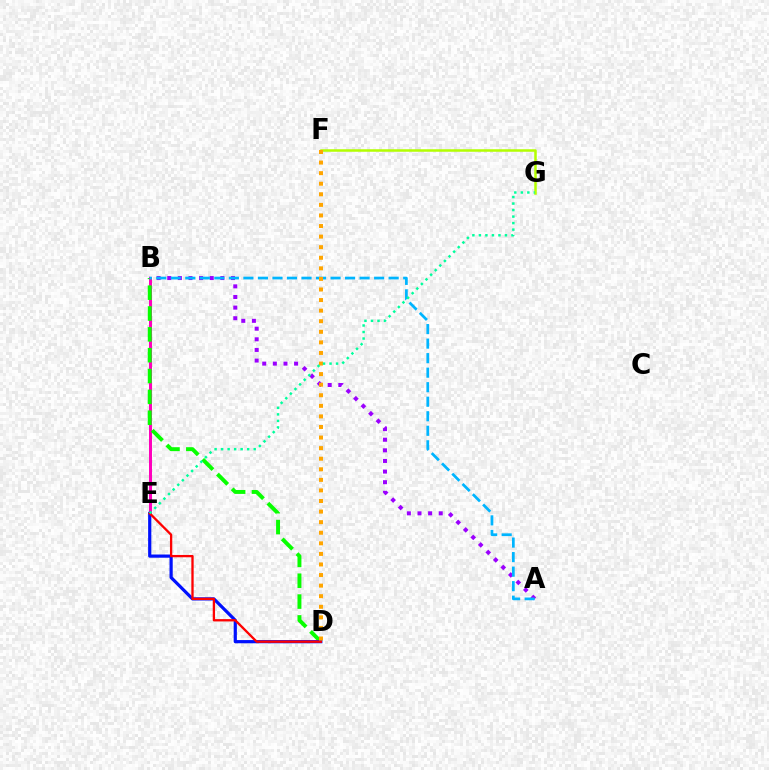{('B', 'E'): [{'color': '#ff00bd', 'line_style': 'solid', 'thickness': 2.16}], ('B', 'D'): [{'color': '#08ff00', 'line_style': 'dashed', 'thickness': 2.83}], ('F', 'G'): [{'color': '#b3ff00', 'line_style': 'solid', 'thickness': 1.81}], ('D', 'E'): [{'color': '#0010ff', 'line_style': 'solid', 'thickness': 2.3}, {'color': '#ff0000', 'line_style': 'solid', 'thickness': 1.66}], ('A', 'B'): [{'color': '#9b00ff', 'line_style': 'dotted', 'thickness': 2.89}, {'color': '#00b5ff', 'line_style': 'dashed', 'thickness': 1.97}], ('D', 'F'): [{'color': '#ffa500', 'line_style': 'dotted', 'thickness': 2.87}], ('E', 'G'): [{'color': '#00ff9d', 'line_style': 'dotted', 'thickness': 1.77}]}